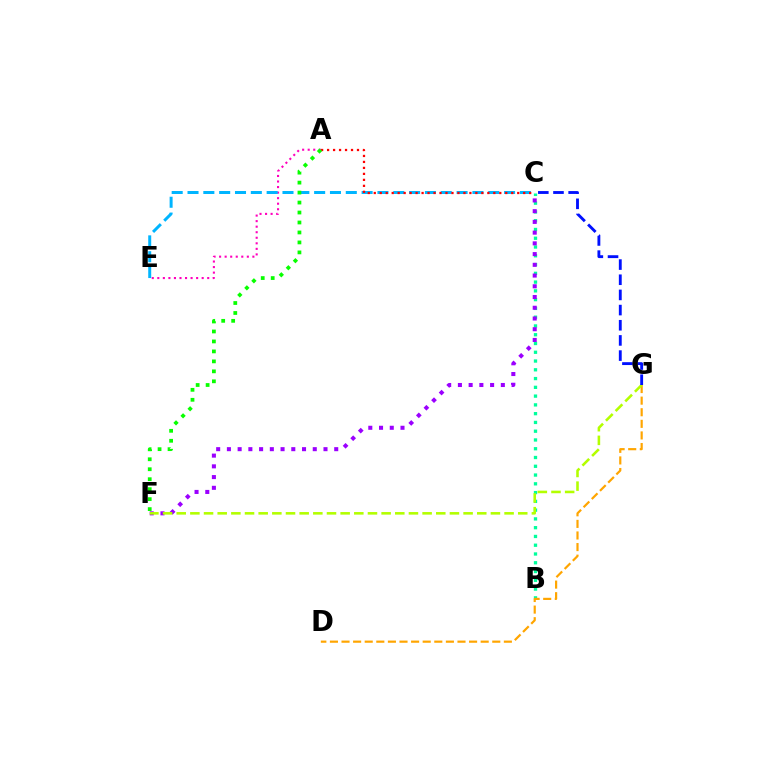{('A', 'E'): [{'color': '#ff00bd', 'line_style': 'dotted', 'thickness': 1.51}], ('C', 'E'): [{'color': '#00b5ff', 'line_style': 'dashed', 'thickness': 2.15}], ('B', 'C'): [{'color': '#00ff9d', 'line_style': 'dotted', 'thickness': 2.38}], ('C', 'F'): [{'color': '#9b00ff', 'line_style': 'dotted', 'thickness': 2.92}], ('D', 'G'): [{'color': '#ffa500', 'line_style': 'dashed', 'thickness': 1.58}], ('F', 'G'): [{'color': '#b3ff00', 'line_style': 'dashed', 'thickness': 1.86}], ('C', 'G'): [{'color': '#0010ff', 'line_style': 'dashed', 'thickness': 2.06}], ('A', 'C'): [{'color': '#ff0000', 'line_style': 'dotted', 'thickness': 1.62}], ('A', 'F'): [{'color': '#08ff00', 'line_style': 'dotted', 'thickness': 2.71}]}